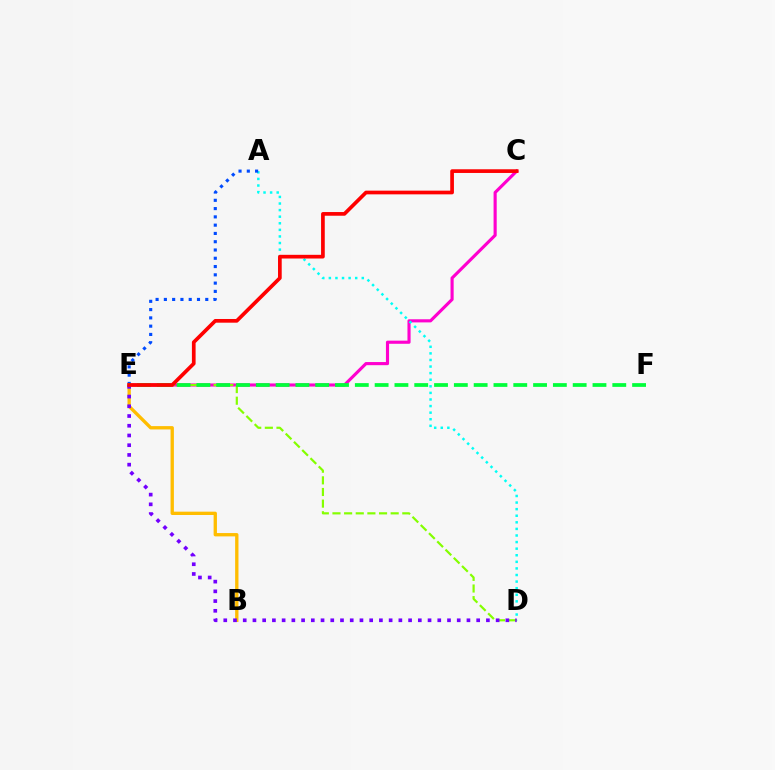{('C', 'E'): [{'color': '#ff00cf', 'line_style': 'solid', 'thickness': 2.25}, {'color': '#ff0000', 'line_style': 'solid', 'thickness': 2.66}], ('A', 'D'): [{'color': '#00fff6', 'line_style': 'dotted', 'thickness': 1.79}], ('A', 'E'): [{'color': '#004bff', 'line_style': 'dotted', 'thickness': 2.25}], ('D', 'E'): [{'color': '#84ff00', 'line_style': 'dashed', 'thickness': 1.58}, {'color': '#7200ff', 'line_style': 'dotted', 'thickness': 2.64}], ('B', 'E'): [{'color': '#ffbd00', 'line_style': 'solid', 'thickness': 2.4}], ('E', 'F'): [{'color': '#00ff39', 'line_style': 'dashed', 'thickness': 2.69}]}